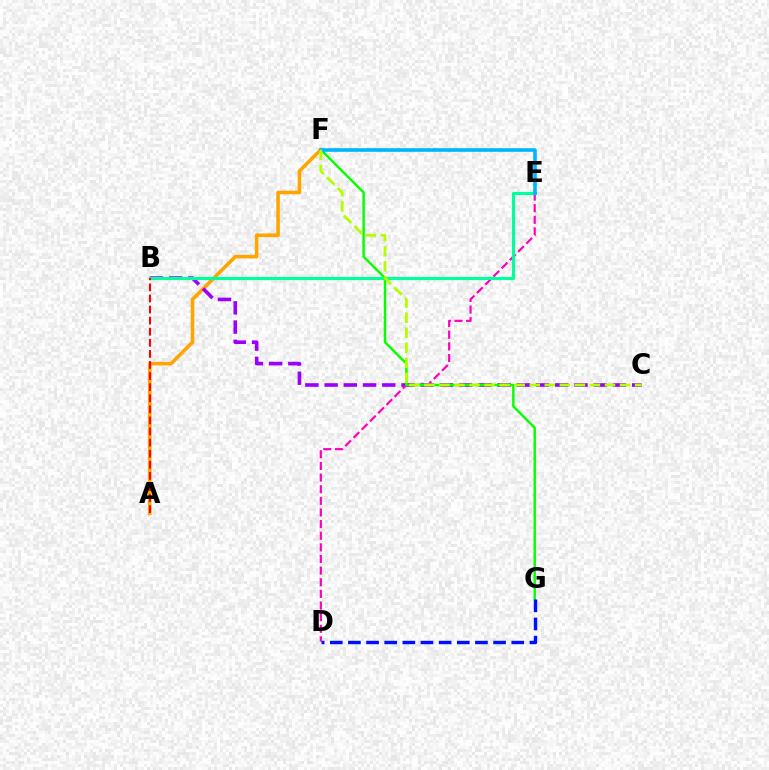{('A', 'F'): [{'color': '#ffa500', 'line_style': 'solid', 'thickness': 2.56}], ('B', 'C'): [{'color': '#9b00ff', 'line_style': 'dashed', 'thickness': 2.61}], ('D', 'E'): [{'color': '#ff00bd', 'line_style': 'dashed', 'thickness': 1.58}], ('B', 'E'): [{'color': '#00ff9d', 'line_style': 'solid', 'thickness': 2.28}], ('F', 'G'): [{'color': '#08ff00', 'line_style': 'solid', 'thickness': 1.75}], ('E', 'F'): [{'color': '#00b5ff', 'line_style': 'solid', 'thickness': 2.6}], ('A', 'B'): [{'color': '#ff0000', 'line_style': 'dashed', 'thickness': 1.51}], ('C', 'F'): [{'color': '#b3ff00', 'line_style': 'dashed', 'thickness': 2.04}], ('D', 'G'): [{'color': '#0010ff', 'line_style': 'dashed', 'thickness': 2.47}]}